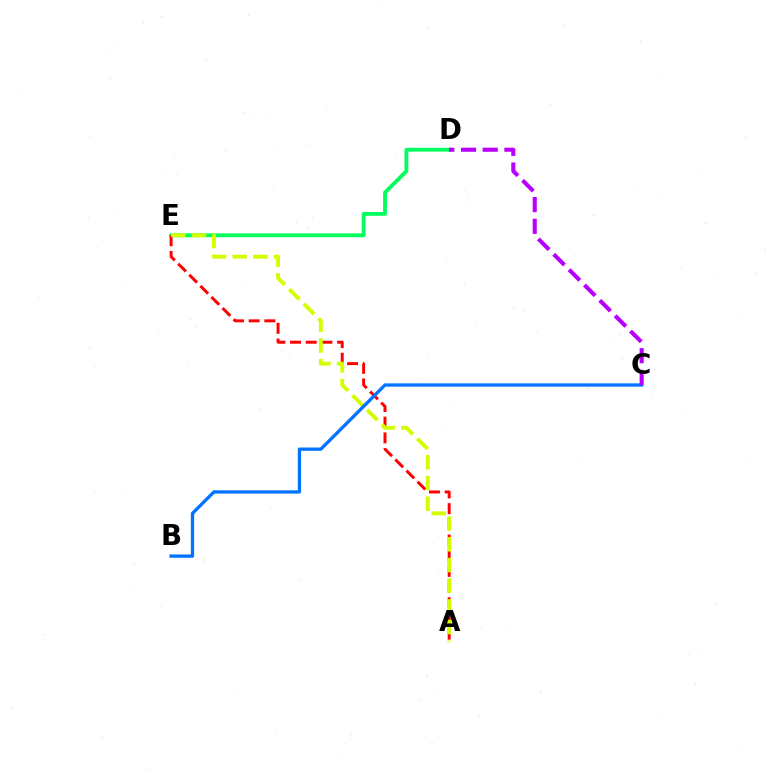{('D', 'E'): [{'color': '#00ff5c', 'line_style': 'solid', 'thickness': 2.74}], ('A', 'E'): [{'color': '#ff0000', 'line_style': 'dashed', 'thickness': 2.13}, {'color': '#d1ff00', 'line_style': 'dashed', 'thickness': 2.81}], ('B', 'C'): [{'color': '#0074ff', 'line_style': 'solid', 'thickness': 2.37}], ('C', 'D'): [{'color': '#b900ff', 'line_style': 'dashed', 'thickness': 2.95}]}